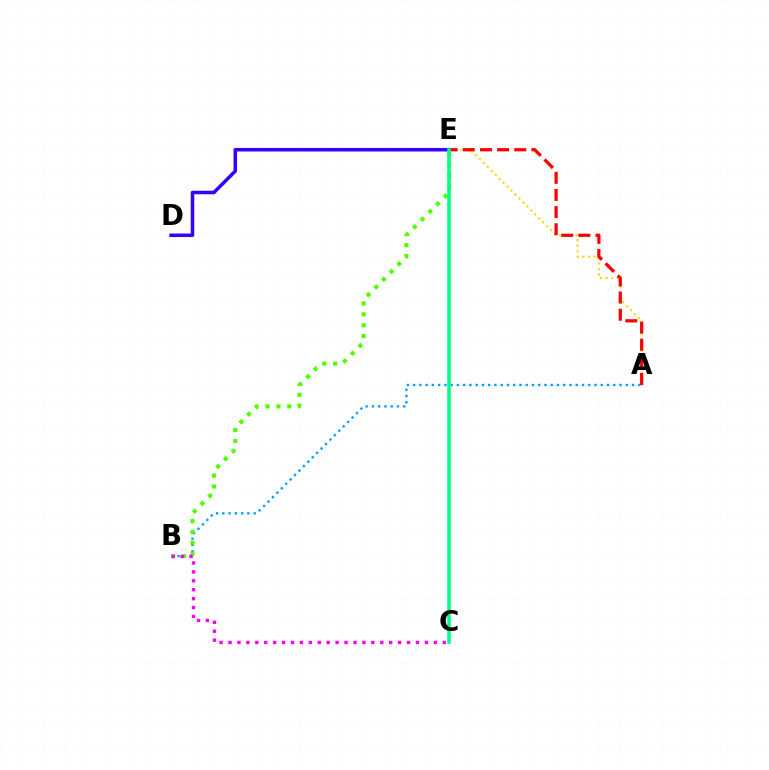{('D', 'E'): [{'color': '#3700ff', 'line_style': 'solid', 'thickness': 2.54}], ('A', 'B'): [{'color': '#009eff', 'line_style': 'dotted', 'thickness': 1.7}], ('B', 'E'): [{'color': '#4fff00', 'line_style': 'dotted', 'thickness': 2.95}], ('B', 'C'): [{'color': '#ff00ed', 'line_style': 'dotted', 'thickness': 2.43}], ('A', 'E'): [{'color': '#ffd500', 'line_style': 'dotted', 'thickness': 1.52}, {'color': '#ff0000', 'line_style': 'dashed', 'thickness': 2.33}], ('C', 'E'): [{'color': '#00ff86', 'line_style': 'solid', 'thickness': 2.57}]}